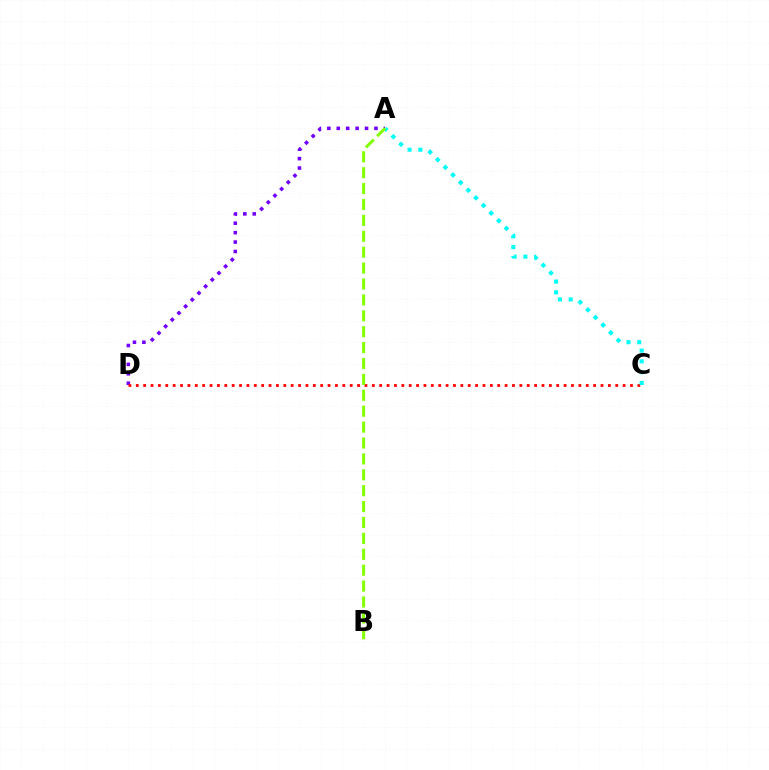{('A', 'D'): [{'color': '#7200ff', 'line_style': 'dotted', 'thickness': 2.56}], ('C', 'D'): [{'color': '#ff0000', 'line_style': 'dotted', 'thickness': 2.0}], ('A', 'C'): [{'color': '#00fff6', 'line_style': 'dotted', 'thickness': 2.93}], ('A', 'B'): [{'color': '#84ff00', 'line_style': 'dashed', 'thickness': 2.16}]}